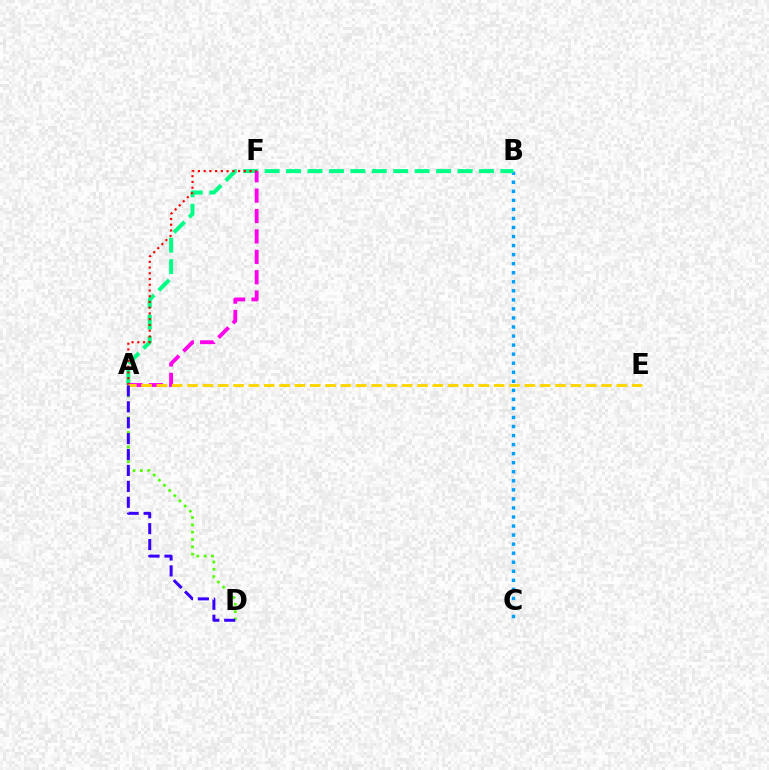{('B', 'C'): [{'color': '#009eff', 'line_style': 'dotted', 'thickness': 2.46}], ('A', 'B'): [{'color': '#00ff86', 'line_style': 'dashed', 'thickness': 2.91}], ('A', 'F'): [{'color': '#ff00ed', 'line_style': 'dashed', 'thickness': 2.77}, {'color': '#ff0000', 'line_style': 'dotted', 'thickness': 1.56}], ('A', 'D'): [{'color': '#4fff00', 'line_style': 'dotted', 'thickness': 1.99}, {'color': '#3700ff', 'line_style': 'dashed', 'thickness': 2.16}], ('A', 'E'): [{'color': '#ffd500', 'line_style': 'dashed', 'thickness': 2.08}]}